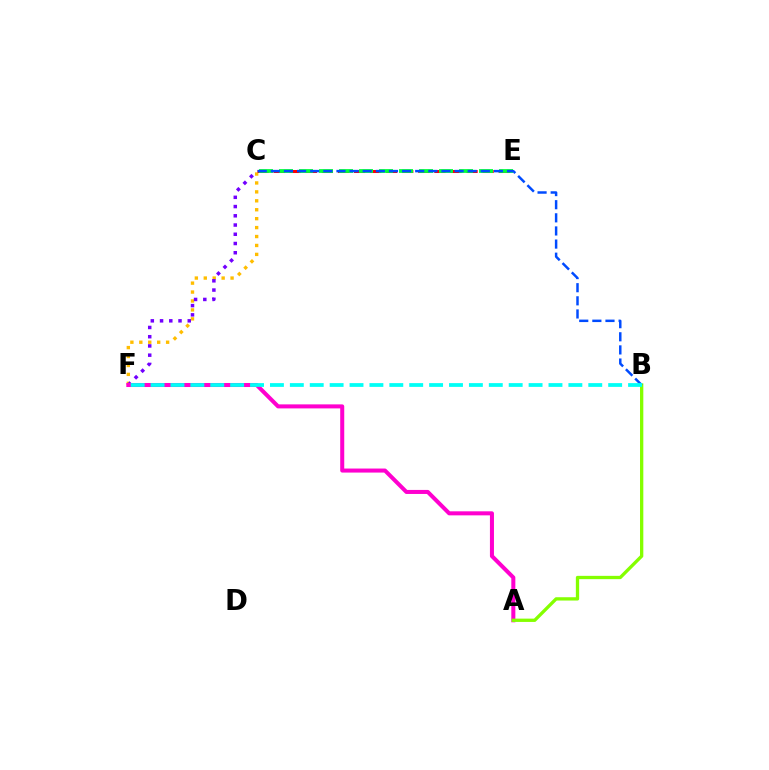{('C', 'F'): [{'color': '#ffbd00', 'line_style': 'dotted', 'thickness': 2.43}, {'color': '#7200ff', 'line_style': 'dotted', 'thickness': 2.51}], ('A', 'F'): [{'color': '#ff00cf', 'line_style': 'solid', 'thickness': 2.9}], ('C', 'E'): [{'color': '#ff0000', 'line_style': 'dashed', 'thickness': 2.18}, {'color': '#00ff39', 'line_style': 'dashed', 'thickness': 2.72}], ('A', 'B'): [{'color': '#84ff00', 'line_style': 'solid', 'thickness': 2.38}], ('B', 'C'): [{'color': '#004bff', 'line_style': 'dashed', 'thickness': 1.78}], ('B', 'F'): [{'color': '#00fff6', 'line_style': 'dashed', 'thickness': 2.7}]}